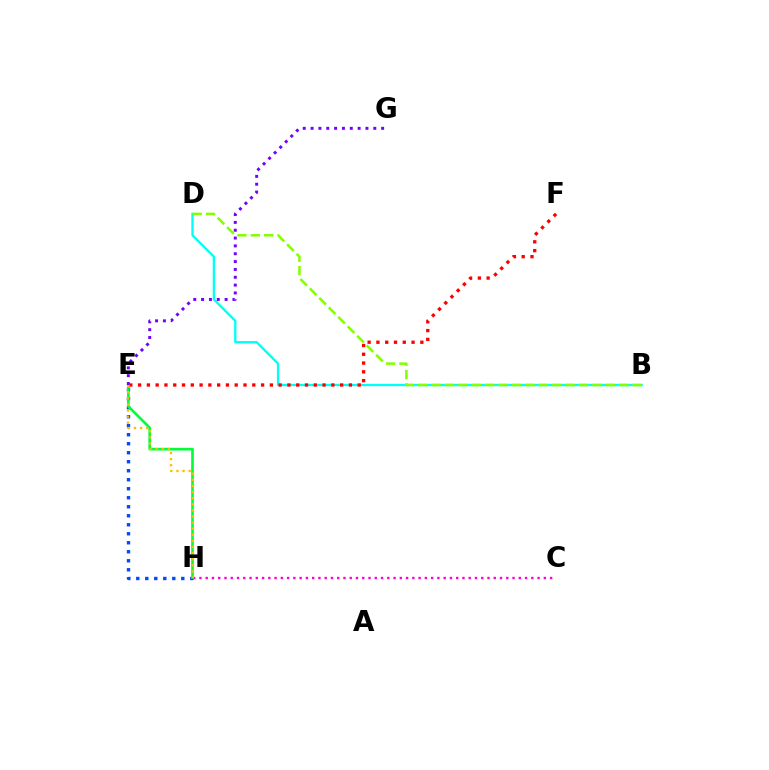{('C', 'H'): [{'color': '#ff00cf', 'line_style': 'dotted', 'thickness': 1.7}], ('B', 'D'): [{'color': '#00fff6', 'line_style': 'solid', 'thickness': 1.67}, {'color': '#84ff00', 'line_style': 'dashed', 'thickness': 1.82}], ('E', 'H'): [{'color': '#004bff', 'line_style': 'dotted', 'thickness': 2.45}, {'color': '#00ff39', 'line_style': 'solid', 'thickness': 1.93}, {'color': '#ffbd00', 'line_style': 'dotted', 'thickness': 1.66}], ('E', 'F'): [{'color': '#ff0000', 'line_style': 'dotted', 'thickness': 2.39}], ('E', 'G'): [{'color': '#7200ff', 'line_style': 'dotted', 'thickness': 2.13}]}